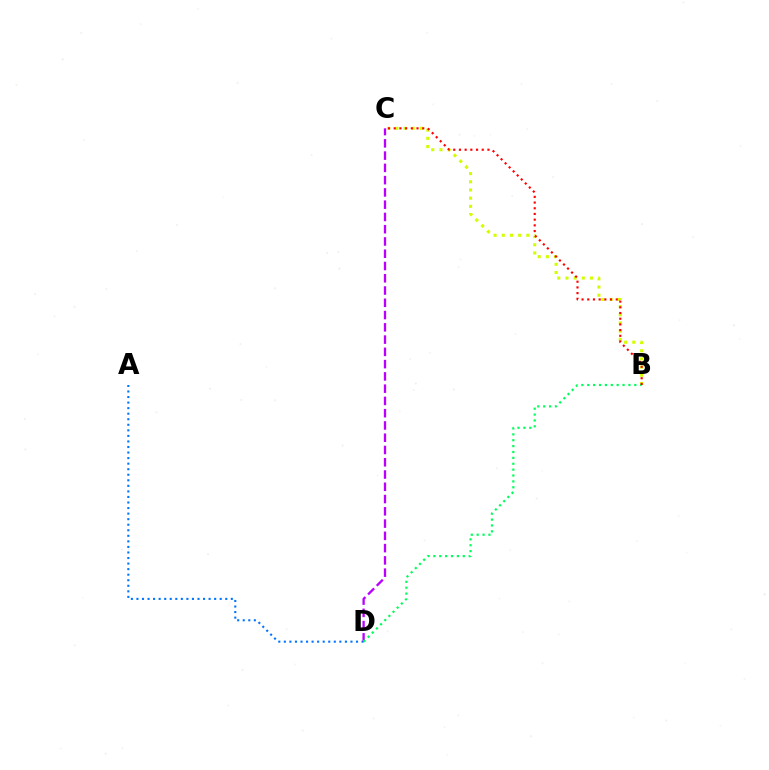{('A', 'D'): [{'color': '#0074ff', 'line_style': 'dotted', 'thickness': 1.51}], ('B', 'C'): [{'color': '#d1ff00', 'line_style': 'dotted', 'thickness': 2.22}, {'color': '#ff0000', 'line_style': 'dotted', 'thickness': 1.55}], ('C', 'D'): [{'color': '#b900ff', 'line_style': 'dashed', 'thickness': 1.67}], ('B', 'D'): [{'color': '#00ff5c', 'line_style': 'dotted', 'thickness': 1.6}]}